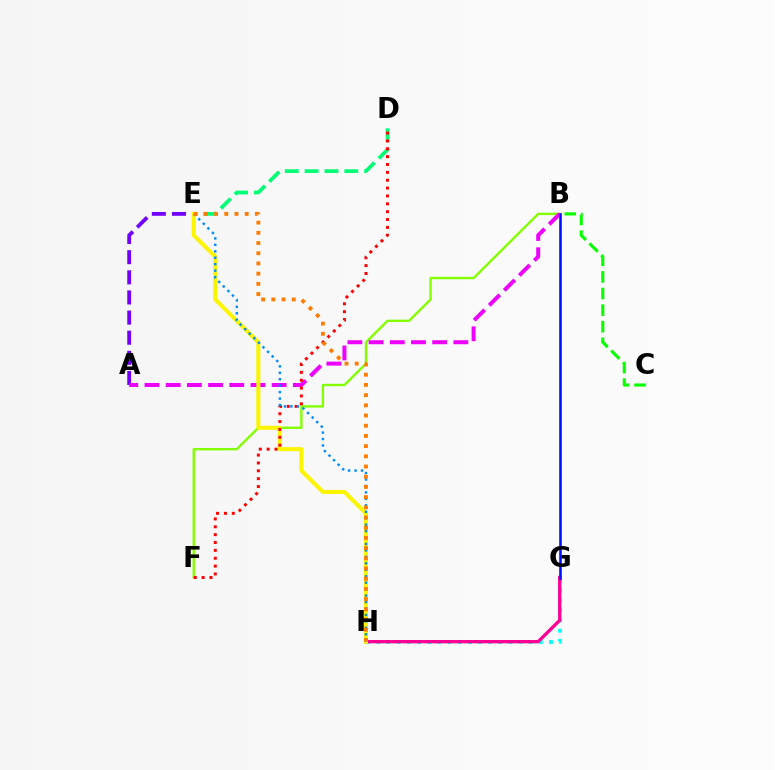{('B', 'F'): [{'color': '#84ff00', 'line_style': 'solid', 'thickness': 1.72}], ('A', 'E'): [{'color': '#7200ff', 'line_style': 'dashed', 'thickness': 2.73}], ('G', 'H'): [{'color': '#00fff6', 'line_style': 'dotted', 'thickness': 2.76}, {'color': '#ff0094', 'line_style': 'solid', 'thickness': 2.39}], ('D', 'E'): [{'color': '#00ff74', 'line_style': 'dashed', 'thickness': 2.69}], ('A', 'B'): [{'color': '#ee00ff', 'line_style': 'dashed', 'thickness': 2.88}], ('E', 'H'): [{'color': '#fcf500', 'line_style': 'solid', 'thickness': 2.92}, {'color': '#008cff', 'line_style': 'dotted', 'thickness': 1.75}, {'color': '#ff7c00', 'line_style': 'dotted', 'thickness': 2.77}], ('B', 'C'): [{'color': '#08ff00', 'line_style': 'dashed', 'thickness': 2.25}], ('D', 'F'): [{'color': '#ff0000', 'line_style': 'dotted', 'thickness': 2.14}], ('B', 'G'): [{'color': '#0010ff', 'line_style': 'solid', 'thickness': 1.85}]}